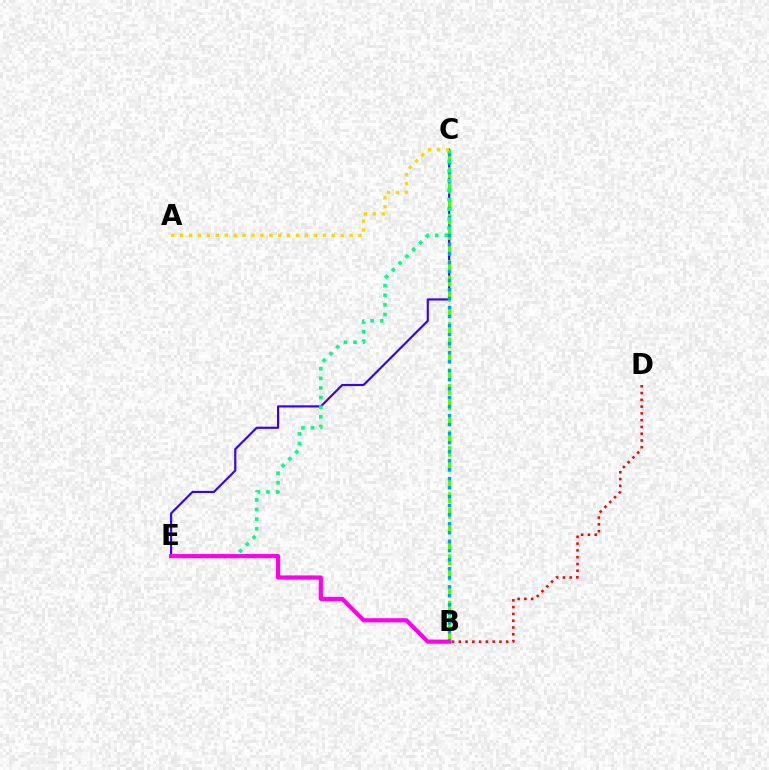{('C', 'E'): [{'color': '#3700ff', 'line_style': 'solid', 'thickness': 1.55}, {'color': '#00ff86', 'line_style': 'dotted', 'thickness': 2.61}], ('B', 'C'): [{'color': '#4fff00', 'line_style': 'dashed', 'thickness': 2.1}, {'color': '#009eff', 'line_style': 'dotted', 'thickness': 2.45}], ('B', 'E'): [{'color': '#ff00ed', 'line_style': 'solid', 'thickness': 2.99}], ('B', 'D'): [{'color': '#ff0000', 'line_style': 'dotted', 'thickness': 1.84}], ('A', 'C'): [{'color': '#ffd500', 'line_style': 'dotted', 'thickness': 2.42}]}